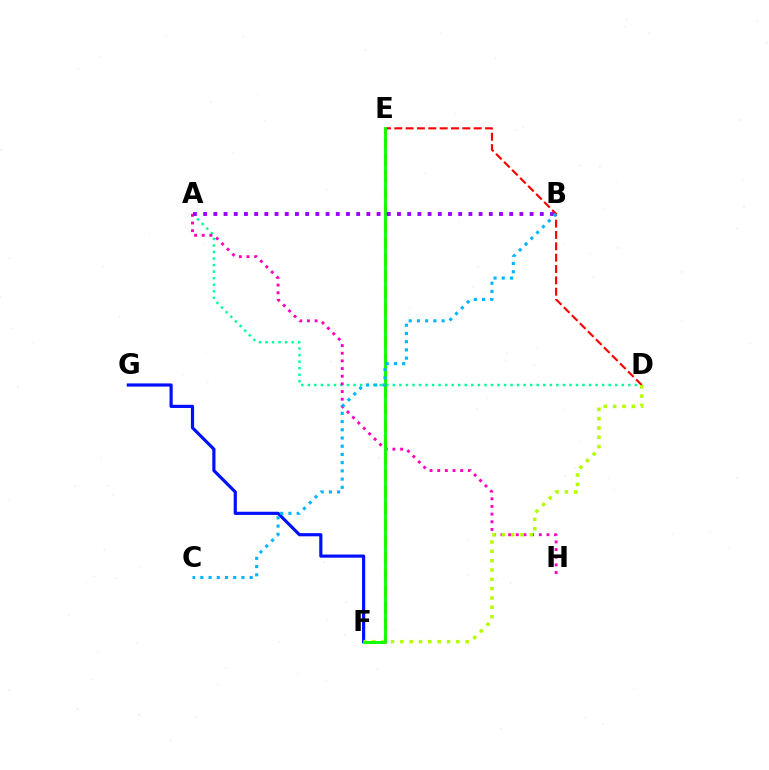{('A', 'D'): [{'color': '#00ff9d', 'line_style': 'dotted', 'thickness': 1.78}], ('D', 'E'): [{'color': '#ff0000', 'line_style': 'dashed', 'thickness': 1.54}], ('E', 'F'): [{'color': '#ffa500', 'line_style': 'dashed', 'thickness': 2.25}, {'color': '#08ff00', 'line_style': 'solid', 'thickness': 2.05}], ('F', 'G'): [{'color': '#0010ff', 'line_style': 'solid', 'thickness': 2.28}], ('A', 'H'): [{'color': '#ff00bd', 'line_style': 'dotted', 'thickness': 2.08}], ('D', 'F'): [{'color': '#b3ff00', 'line_style': 'dotted', 'thickness': 2.53}], ('A', 'B'): [{'color': '#9b00ff', 'line_style': 'dotted', 'thickness': 2.77}], ('B', 'C'): [{'color': '#00b5ff', 'line_style': 'dotted', 'thickness': 2.23}]}